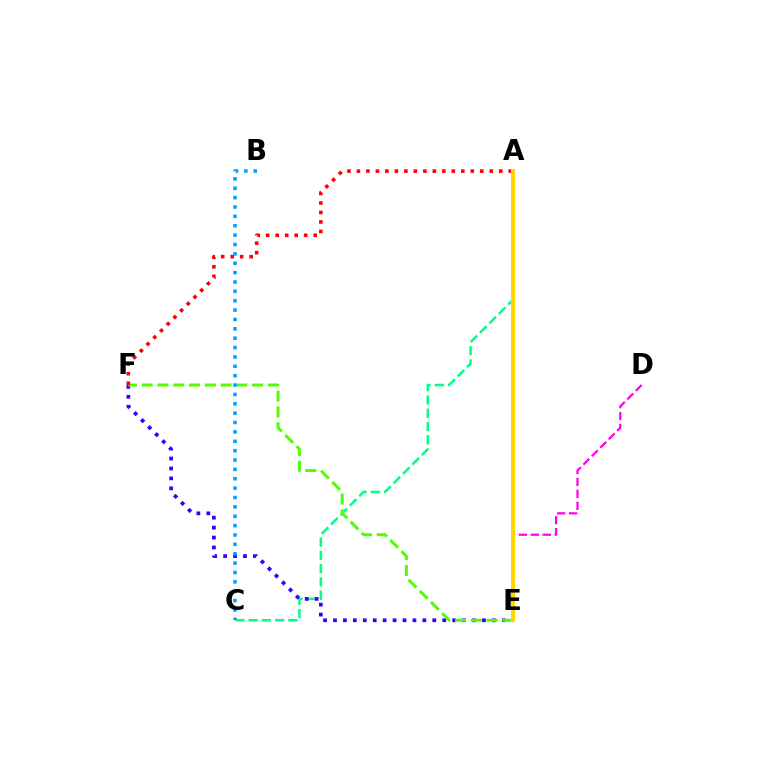{('A', 'C'): [{'color': '#00ff86', 'line_style': 'dashed', 'thickness': 1.8}], ('E', 'F'): [{'color': '#3700ff', 'line_style': 'dotted', 'thickness': 2.7}, {'color': '#4fff00', 'line_style': 'dashed', 'thickness': 2.14}], ('D', 'E'): [{'color': '#ff00ed', 'line_style': 'dashed', 'thickness': 1.62}], ('B', 'C'): [{'color': '#009eff', 'line_style': 'dotted', 'thickness': 2.55}], ('A', 'F'): [{'color': '#ff0000', 'line_style': 'dotted', 'thickness': 2.58}], ('A', 'E'): [{'color': '#ffd500', 'line_style': 'solid', 'thickness': 2.87}]}